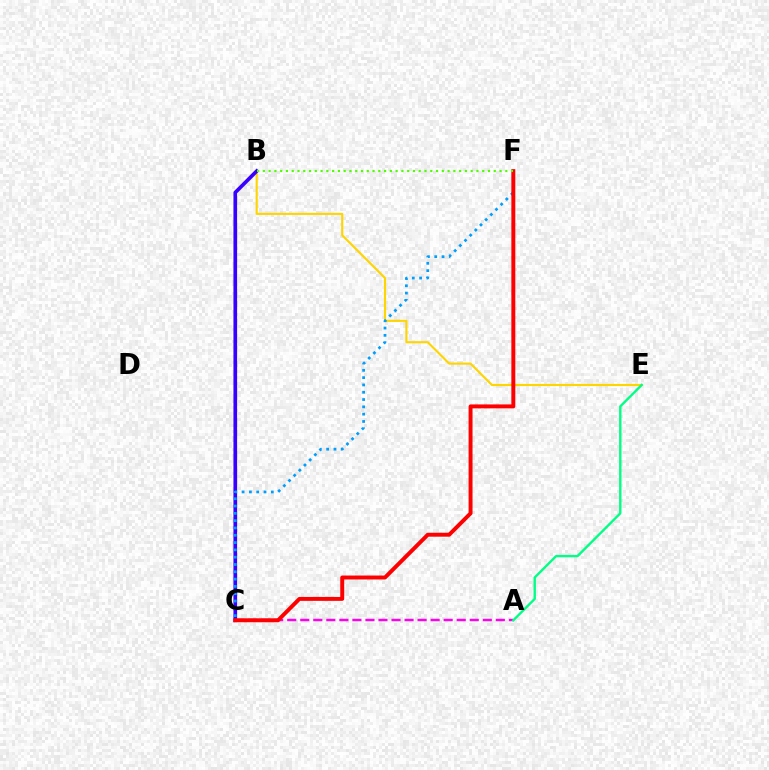{('B', 'E'): [{'color': '#ffd500', 'line_style': 'solid', 'thickness': 1.52}], ('B', 'C'): [{'color': '#3700ff', 'line_style': 'solid', 'thickness': 2.64}], ('C', 'F'): [{'color': '#009eff', 'line_style': 'dotted', 'thickness': 1.98}, {'color': '#ff0000', 'line_style': 'solid', 'thickness': 2.84}], ('A', 'C'): [{'color': '#ff00ed', 'line_style': 'dashed', 'thickness': 1.77}], ('A', 'E'): [{'color': '#00ff86', 'line_style': 'solid', 'thickness': 1.71}], ('B', 'F'): [{'color': '#4fff00', 'line_style': 'dotted', 'thickness': 1.57}]}